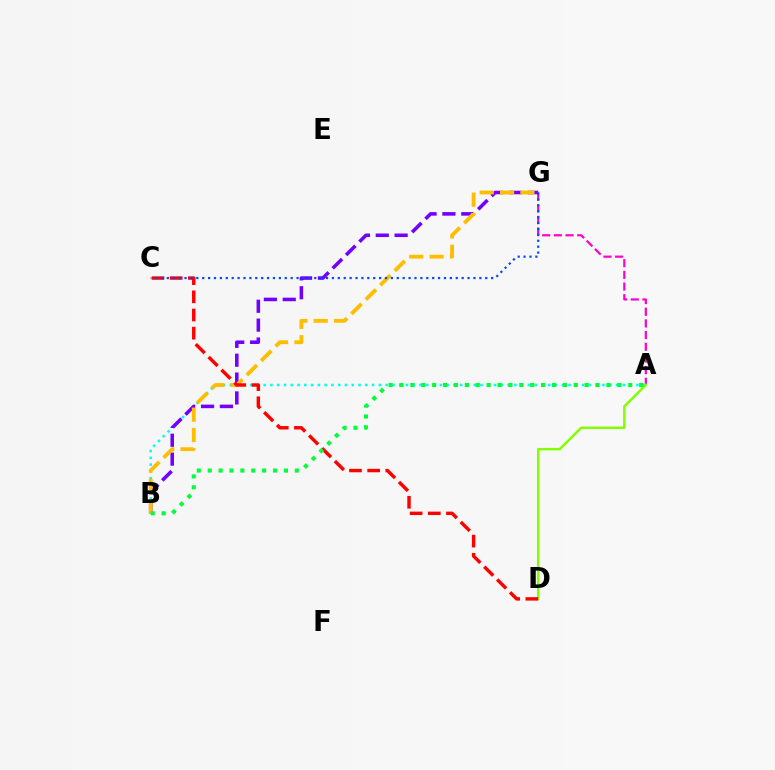{('A', 'G'): [{'color': '#ff00cf', 'line_style': 'dashed', 'thickness': 1.59}], ('A', 'B'): [{'color': '#00fff6', 'line_style': 'dotted', 'thickness': 1.84}, {'color': '#00ff39', 'line_style': 'dotted', 'thickness': 2.96}], ('A', 'D'): [{'color': '#84ff00', 'line_style': 'solid', 'thickness': 1.78}], ('B', 'G'): [{'color': '#7200ff', 'line_style': 'dashed', 'thickness': 2.56}, {'color': '#ffbd00', 'line_style': 'dashed', 'thickness': 2.76}], ('C', 'D'): [{'color': '#ff0000', 'line_style': 'dashed', 'thickness': 2.47}], ('C', 'G'): [{'color': '#004bff', 'line_style': 'dotted', 'thickness': 1.6}]}